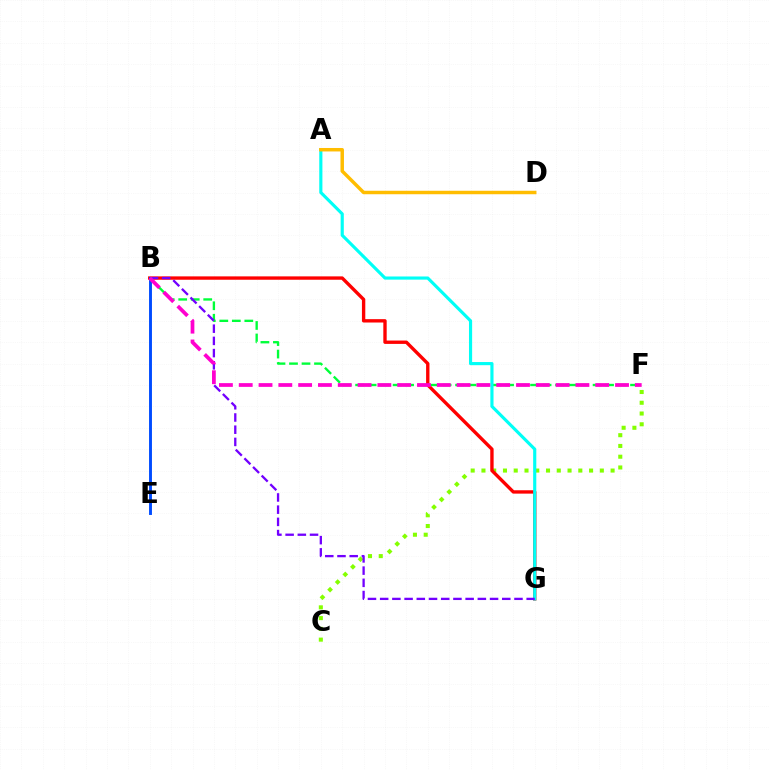{('C', 'F'): [{'color': '#84ff00', 'line_style': 'dotted', 'thickness': 2.92}], ('B', 'F'): [{'color': '#00ff39', 'line_style': 'dashed', 'thickness': 1.7}, {'color': '#ff00cf', 'line_style': 'dashed', 'thickness': 2.69}], ('B', 'G'): [{'color': '#ff0000', 'line_style': 'solid', 'thickness': 2.42}, {'color': '#7200ff', 'line_style': 'dashed', 'thickness': 1.66}], ('A', 'G'): [{'color': '#00fff6', 'line_style': 'solid', 'thickness': 2.27}], ('A', 'D'): [{'color': '#ffbd00', 'line_style': 'solid', 'thickness': 2.5}], ('B', 'E'): [{'color': '#004bff', 'line_style': 'solid', 'thickness': 2.09}]}